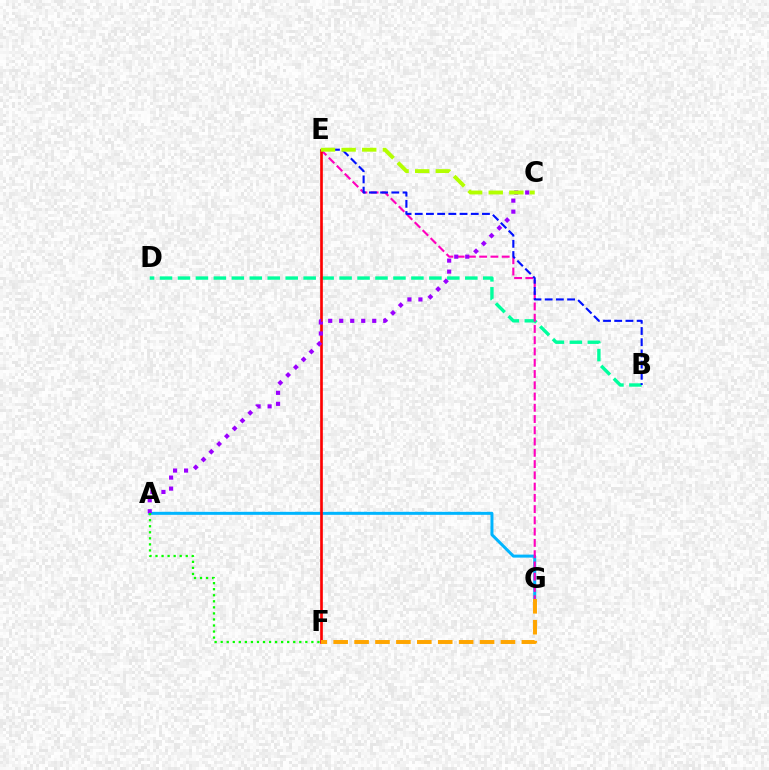{('B', 'D'): [{'color': '#00ff9d', 'line_style': 'dashed', 'thickness': 2.44}], ('A', 'G'): [{'color': '#00b5ff', 'line_style': 'solid', 'thickness': 2.16}], ('E', 'G'): [{'color': '#ff00bd', 'line_style': 'dashed', 'thickness': 1.53}], ('E', 'F'): [{'color': '#ff0000', 'line_style': 'solid', 'thickness': 1.92}], ('A', 'C'): [{'color': '#9b00ff', 'line_style': 'dotted', 'thickness': 2.99}], ('B', 'E'): [{'color': '#0010ff', 'line_style': 'dashed', 'thickness': 1.52}], ('F', 'G'): [{'color': '#ffa500', 'line_style': 'dashed', 'thickness': 2.84}], ('A', 'F'): [{'color': '#08ff00', 'line_style': 'dotted', 'thickness': 1.64}], ('C', 'E'): [{'color': '#b3ff00', 'line_style': 'dashed', 'thickness': 2.8}]}